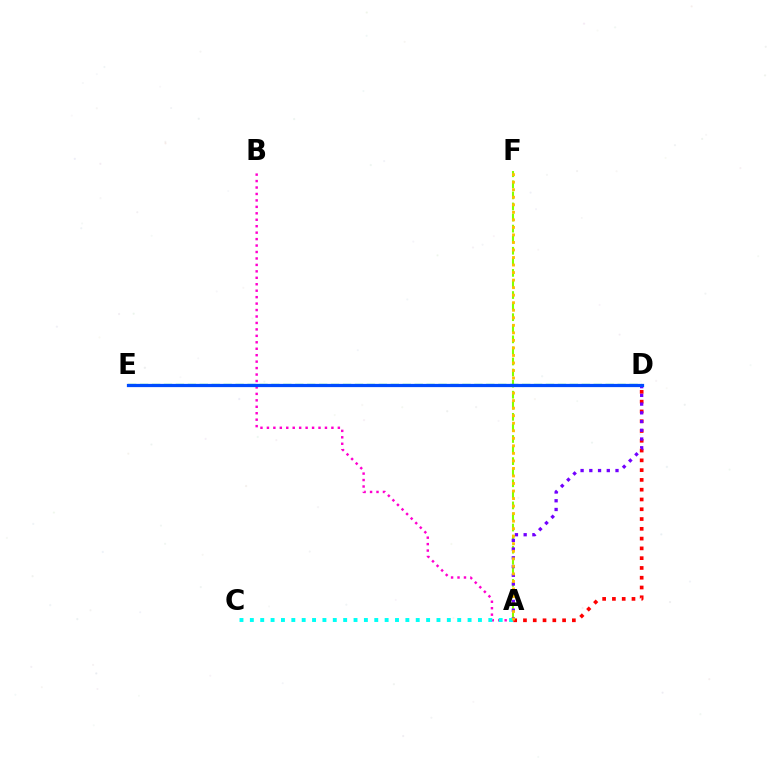{('A', 'F'): [{'color': '#84ff00', 'line_style': 'dashed', 'thickness': 1.5}, {'color': '#ffbd00', 'line_style': 'dotted', 'thickness': 2.05}], ('A', 'B'): [{'color': '#ff00cf', 'line_style': 'dotted', 'thickness': 1.75}], ('A', 'D'): [{'color': '#ff0000', 'line_style': 'dotted', 'thickness': 2.66}, {'color': '#7200ff', 'line_style': 'dotted', 'thickness': 2.37}], ('D', 'E'): [{'color': '#00ff39', 'line_style': 'dashed', 'thickness': 1.62}, {'color': '#004bff', 'line_style': 'solid', 'thickness': 2.34}], ('A', 'C'): [{'color': '#00fff6', 'line_style': 'dotted', 'thickness': 2.82}]}